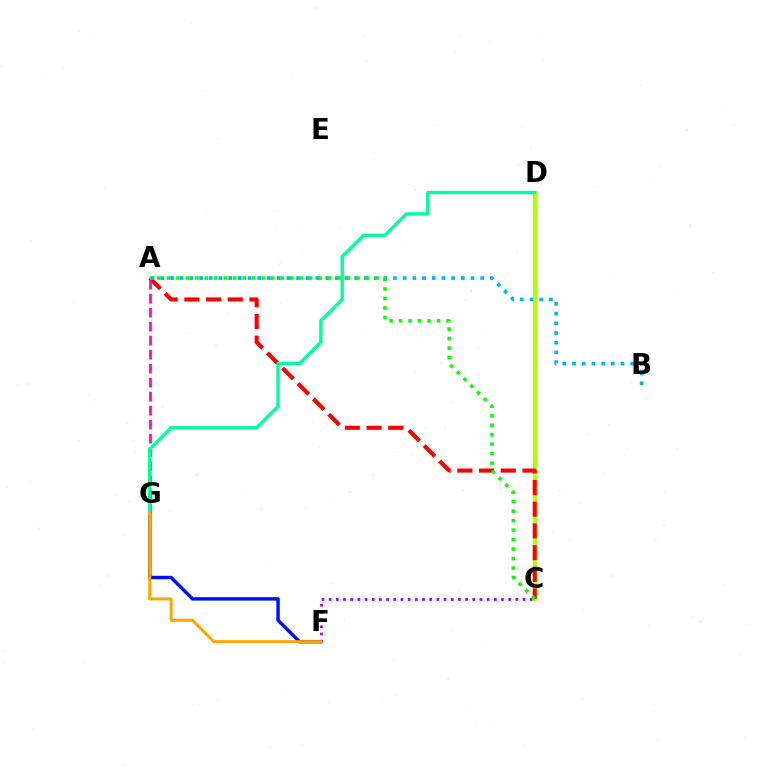{('C', 'D'): [{'color': '#b3ff00', 'line_style': 'solid', 'thickness': 2.92}], ('A', 'C'): [{'color': '#ff0000', 'line_style': 'dashed', 'thickness': 2.95}, {'color': '#08ff00', 'line_style': 'dotted', 'thickness': 2.58}], ('A', 'G'): [{'color': '#ff00bd', 'line_style': 'dashed', 'thickness': 1.9}], ('F', 'G'): [{'color': '#0010ff', 'line_style': 'solid', 'thickness': 2.49}, {'color': '#ffa500', 'line_style': 'solid', 'thickness': 2.16}], ('C', 'F'): [{'color': '#9b00ff', 'line_style': 'dotted', 'thickness': 1.95}], ('A', 'B'): [{'color': '#00b5ff', 'line_style': 'dotted', 'thickness': 2.63}], ('D', 'G'): [{'color': '#00ff9d', 'line_style': 'solid', 'thickness': 2.41}]}